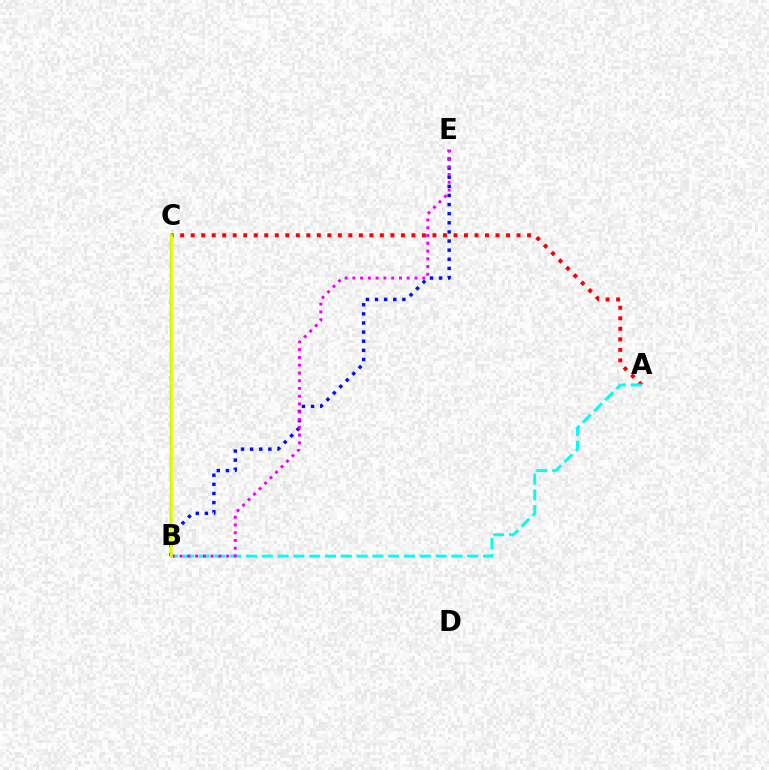{('A', 'C'): [{'color': '#ff0000', 'line_style': 'dotted', 'thickness': 2.86}], ('B', 'E'): [{'color': '#0010ff', 'line_style': 'dotted', 'thickness': 2.48}, {'color': '#ee00ff', 'line_style': 'dotted', 'thickness': 2.11}], ('B', 'C'): [{'color': '#08ff00', 'line_style': 'solid', 'thickness': 1.68}, {'color': '#fcf500', 'line_style': 'solid', 'thickness': 1.88}], ('A', 'B'): [{'color': '#00fff6', 'line_style': 'dashed', 'thickness': 2.15}]}